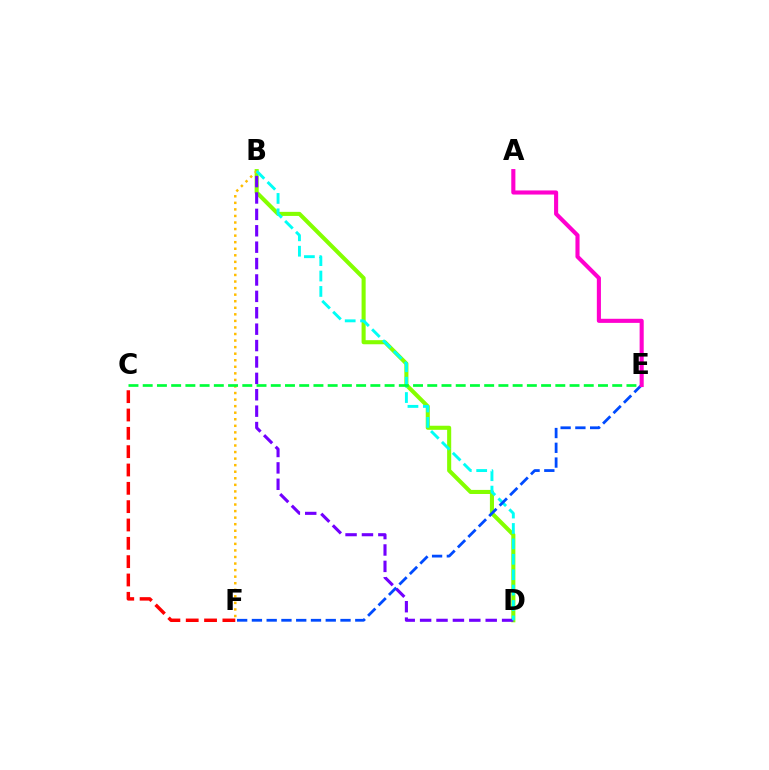{('C', 'F'): [{'color': '#ff0000', 'line_style': 'dashed', 'thickness': 2.49}], ('B', 'D'): [{'color': '#84ff00', 'line_style': 'solid', 'thickness': 2.94}, {'color': '#7200ff', 'line_style': 'dashed', 'thickness': 2.23}, {'color': '#00fff6', 'line_style': 'dashed', 'thickness': 2.09}], ('B', 'F'): [{'color': '#ffbd00', 'line_style': 'dotted', 'thickness': 1.78}], ('C', 'E'): [{'color': '#00ff39', 'line_style': 'dashed', 'thickness': 1.93}], ('E', 'F'): [{'color': '#004bff', 'line_style': 'dashed', 'thickness': 2.01}], ('A', 'E'): [{'color': '#ff00cf', 'line_style': 'solid', 'thickness': 2.95}]}